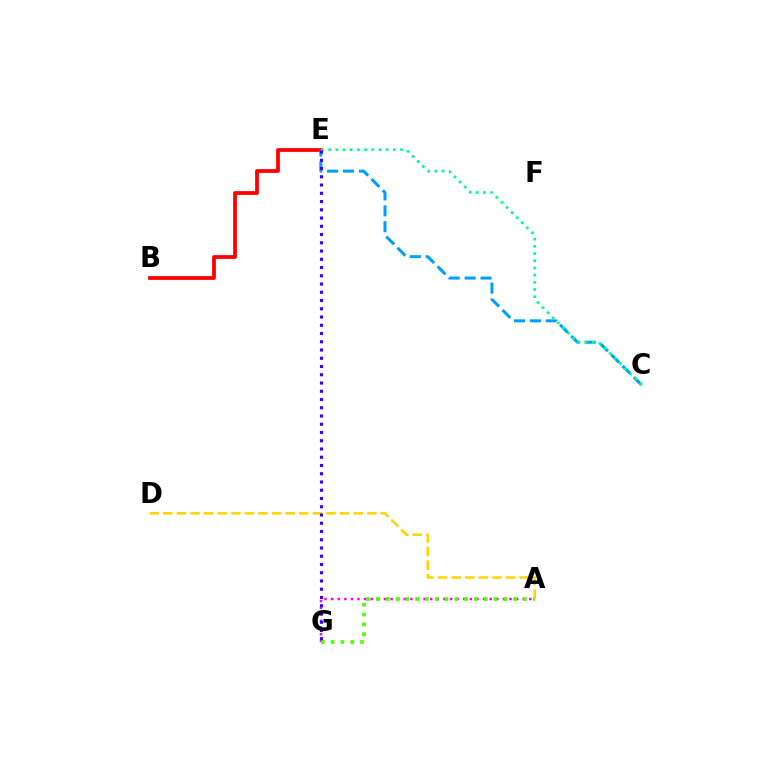{('B', 'E'): [{'color': '#ff0000', 'line_style': 'solid', 'thickness': 2.7}], ('C', 'E'): [{'color': '#009eff', 'line_style': 'dashed', 'thickness': 2.16}, {'color': '#00ff86', 'line_style': 'dotted', 'thickness': 1.95}], ('A', 'G'): [{'color': '#ff00ed', 'line_style': 'dotted', 'thickness': 1.8}, {'color': '#4fff00', 'line_style': 'dotted', 'thickness': 2.66}], ('A', 'D'): [{'color': '#ffd500', 'line_style': 'dashed', 'thickness': 1.85}], ('E', 'G'): [{'color': '#3700ff', 'line_style': 'dotted', 'thickness': 2.24}]}